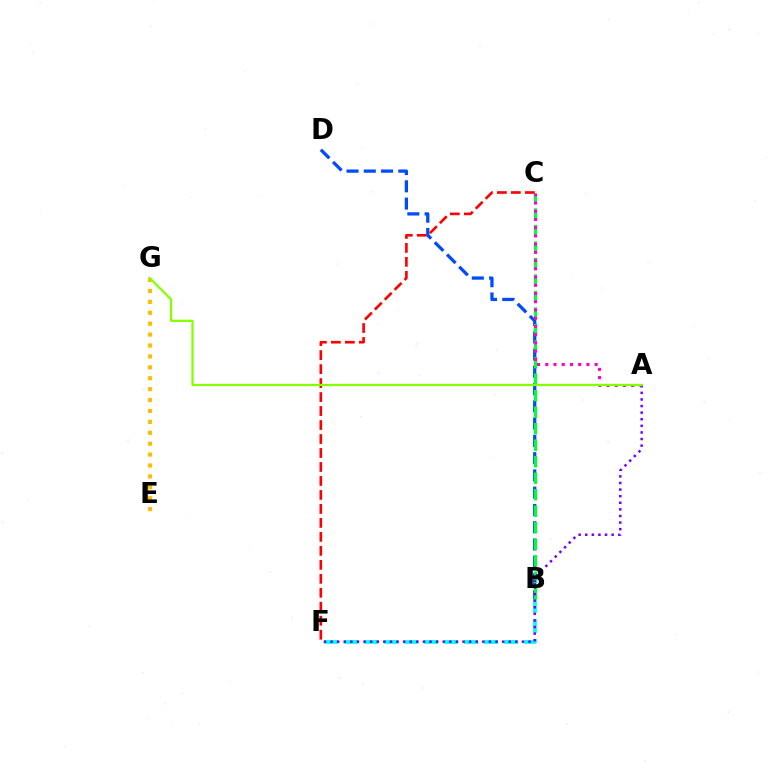{('E', 'G'): [{'color': '#ffbd00', 'line_style': 'dotted', 'thickness': 2.96}], ('B', 'D'): [{'color': '#004bff', 'line_style': 'dashed', 'thickness': 2.35}], ('B', 'F'): [{'color': '#00fff6', 'line_style': 'dashed', 'thickness': 2.71}], ('B', 'C'): [{'color': '#00ff39', 'line_style': 'dashed', 'thickness': 2.24}], ('C', 'F'): [{'color': '#ff0000', 'line_style': 'dashed', 'thickness': 1.9}], ('A', 'C'): [{'color': '#ff00cf', 'line_style': 'dotted', 'thickness': 2.24}], ('A', 'F'): [{'color': '#7200ff', 'line_style': 'dotted', 'thickness': 1.79}], ('A', 'G'): [{'color': '#84ff00', 'line_style': 'solid', 'thickness': 1.62}]}